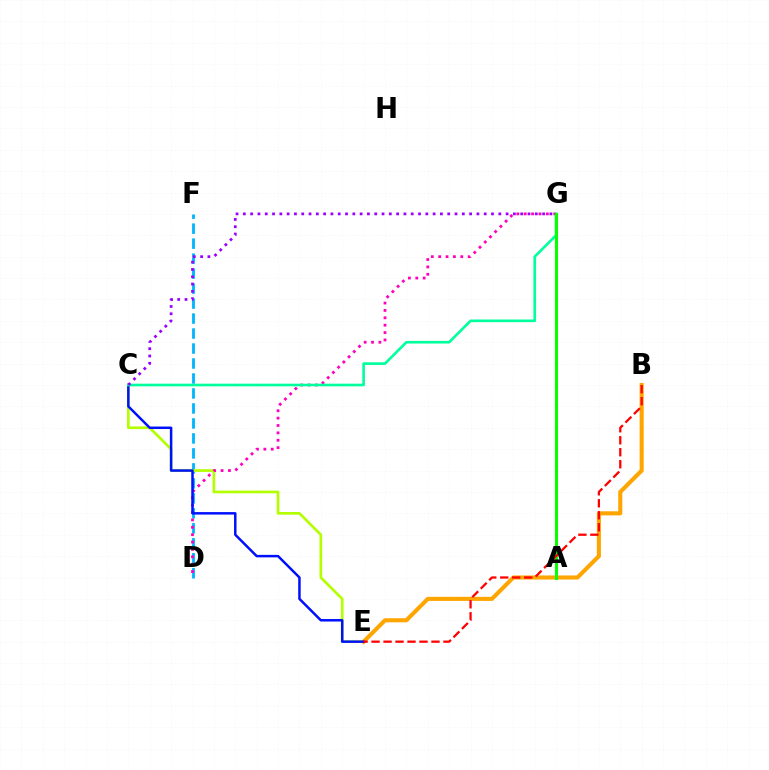{('D', 'F'): [{'color': '#00b5ff', 'line_style': 'dashed', 'thickness': 2.04}], ('C', 'E'): [{'color': '#b3ff00', 'line_style': 'solid', 'thickness': 1.93}, {'color': '#0010ff', 'line_style': 'solid', 'thickness': 1.79}], ('B', 'E'): [{'color': '#ffa500', 'line_style': 'solid', 'thickness': 2.94}, {'color': '#ff0000', 'line_style': 'dashed', 'thickness': 1.63}], ('D', 'G'): [{'color': '#ff00bd', 'line_style': 'dotted', 'thickness': 2.0}], ('C', 'G'): [{'color': '#00ff9d', 'line_style': 'solid', 'thickness': 1.9}, {'color': '#9b00ff', 'line_style': 'dotted', 'thickness': 1.98}], ('A', 'G'): [{'color': '#08ff00', 'line_style': 'solid', 'thickness': 2.2}]}